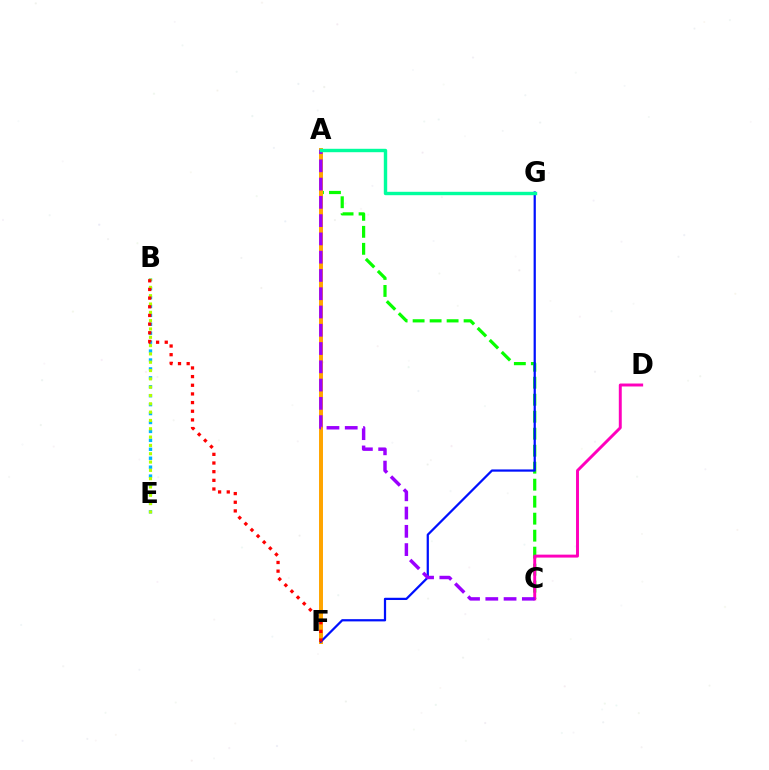{('A', 'C'): [{'color': '#08ff00', 'line_style': 'dashed', 'thickness': 2.31}, {'color': '#9b00ff', 'line_style': 'dashed', 'thickness': 2.48}], ('B', 'E'): [{'color': '#00b5ff', 'line_style': 'dotted', 'thickness': 2.43}, {'color': '#b3ff00', 'line_style': 'dotted', 'thickness': 2.26}], ('A', 'F'): [{'color': '#ffa500', 'line_style': 'solid', 'thickness': 2.86}], ('C', 'D'): [{'color': '#ff00bd', 'line_style': 'solid', 'thickness': 2.12}], ('F', 'G'): [{'color': '#0010ff', 'line_style': 'solid', 'thickness': 1.61}], ('B', 'F'): [{'color': '#ff0000', 'line_style': 'dotted', 'thickness': 2.35}], ('A', 'G'): [{'color': '#00ff9d', 'line_style': 'solid', 'thickness': 2.45}]}